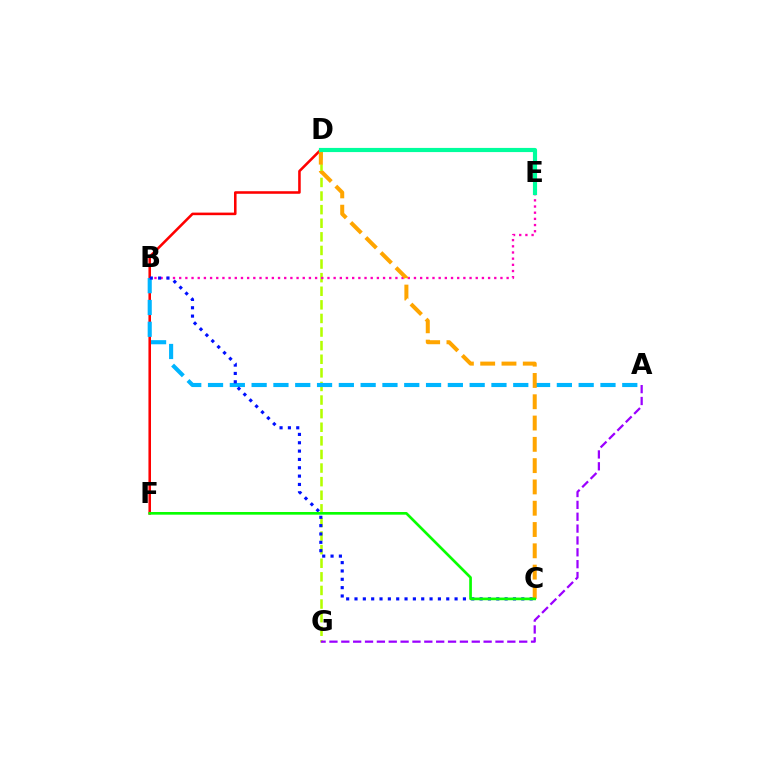{('D', 'G'): [{'color': '#b3ff00', 'line_style': 'dashed', 'thickness': 1.85}], ('B', 'E'): [{'color': '#ff00bd', 'line_style': 'dotted', 'thickness': 1.68}], ('D', 'F'): [{'color': '#ff0000', 'line_style': 'solid', 'thickness': 1.85}], ('A', 'B'): [{'color': '#00b5ff', 'line_style': 'dashed', 'thickness': 2.96}], ('B', 'C'): [{'color': '#0010ff', 'line_style': 'dotted', 'thickness': 2.27}], ('C', 'D'): [{'color': '#ffa500', 'line_style': 'dashed', 'thickness': 2.89}], ('D', 'E'): [{'color': '#00ff9d', 'line_style': 'solid', 'thickness': 2.99}], ('C', 'F'): [{'color': '#08ff00', 'line_style': 'solid', 'thickness': 1.92}], ('A', 'G'): [{'color': '#9b00ff', 'line_style': 'dashed', 'thickness': 1.61}]}